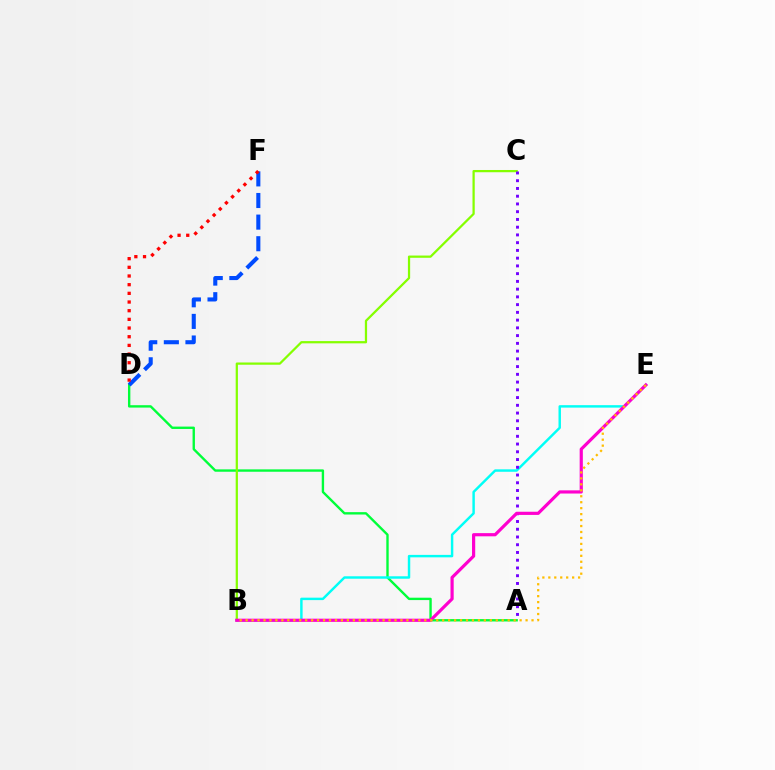{('A', 'D'): [{'color': '#00ff39', 'line_style': 'solid', 'thickness': 1.71}], ('D', 'F'): [{'color': '#004bff', 'line_style': 'dashed', 'thickness': 2.94}, {'color': '#ff0000', 'line_style': 'dotted', 'thickness': 2.36}], ('B', 'E'): [{'color': '#00fff6', 'line_style': 'solid', 'thickness': 1.76}, {'color': '#ff00cf', 'line_style': 'solid', 'thickness': 2.29}, {'color': '#ffbd00', 'line_style': 'dotted', 'thickness': 1.62}], ('B', 'C'): [{'color': '#84ff00', 'line_style': 'solid', 'thickness': 1.62}], ('A', 'C'): [{'color': '#7200ff', 'line_style': 'dotted', 'thickness': 2.1}]}